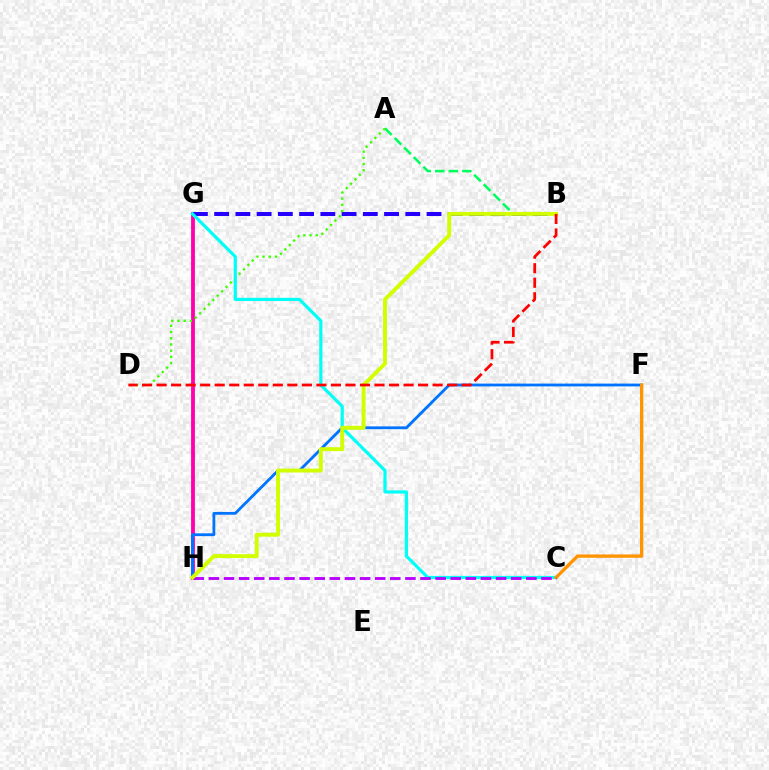{('A', 'B'): [{'color': '#00ff5c', 'line_style': 'dashed', 'thickness': 1.84}], ('G', 'H'): [{'color': '#ff00ac', 'line_style': 'solid', 'thickness': 2.75}], ('F', 'H'): [{'color': '#0074ff', 'line_style': 'solid', 'thickness': 2.02}], ('B', 'G'): [{'color': '#2500ff', 'line_style': 'dashed', 'thickness': 2.88}], ('A', 'D'): [{'color': '#3dff00', 'line_style': 'dotted', 'thickness': 1.69}], ('C', 'G'): [{'color': '#00fff6', 'line_style': 'solid', 'thickness': 2.3}], ('C', 'F'): [{'color': '#ff9400', 'line_style': 'solid', 'thickness': 2.41}], ('C', 'H'): [{'color': '#b900ff', 'line_style': 'dashed', 'thickness': 2.05}], ('B', 'H'): [{'color': '#d1ff00', 'line_style': 'solid', 'thickness': 2.81}], ('B', 'D'): [{'color': '#ff0000', 'line_style': 'dashed', 'thickness': 1.97}]}